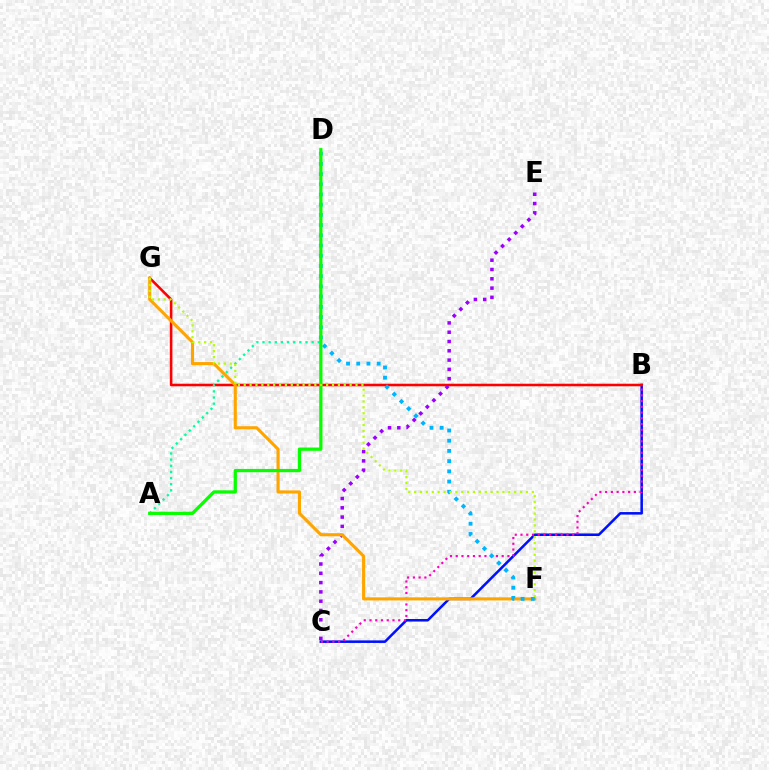{('B', 'C'): [{'color': '#0010ff', 'line_style': 'solid', 'thickness': 1.84}, {'color': '#ff00bd', 'line_style': 'dotted', 'thickness': 1.56}], ('B', 'G'): [{'color': '#ff0000', 'line_style': 'solid', 'thickness': 1.85}], ('C', 'E'): [{'color': '#9b00ff', 'line_style': 'dotted', 'thickness': 2.53}], ('F', 'G'): [{'color': '#ffa500', 'line_style': 'solid', 'thickness': 2.24}, {'color': '#b3ff00', 'line_style': 'dotted', 'thickness': 1.6}], ('D', 'F'): [{'color': '#00b5ff', 'line_style': 'dotted', 'thickness': 2.77}], ('A', 'D'): [{'color': '#00ff9d', 'line_style': 'dotted', 'thickness': 1.67}, {'color': '#08ff00', 'line_style': 'solid', 'thickness': 2.34}]}